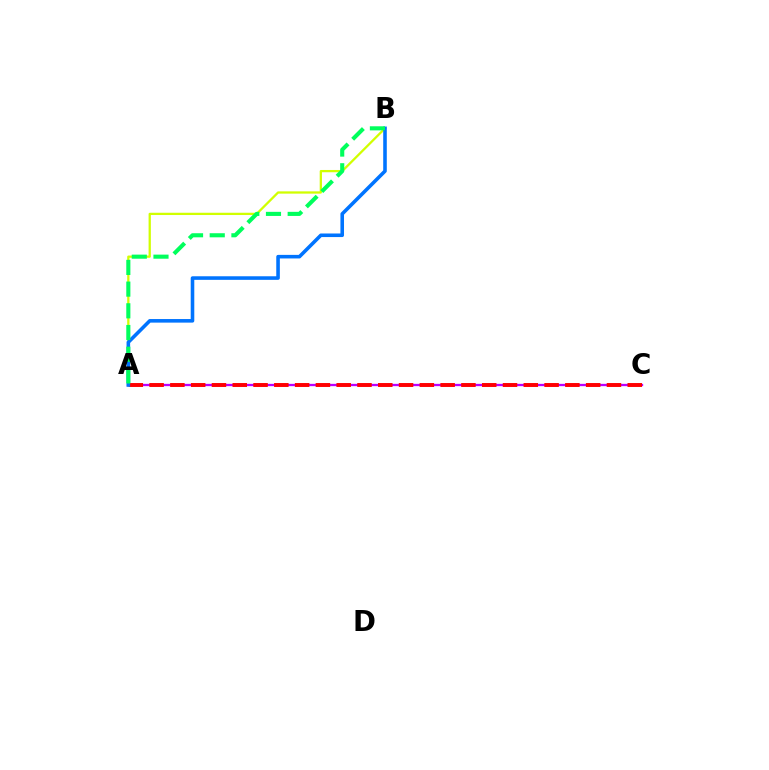{('A', 'C'): [{'color': '#b900ff', 'line_style': 'solid', 'thickness': 1.66}, {'color': '#ff0000', 'line_style': 'dashed', 'thickness': 2.82}], ('A', 'B'): [{'color': '#d1ff00', 'line_style': 'solid', 'thickness': 1.64}, {'color': '#0074ff', 'line_style': 'solid', 'thickness': 2.58}, {'color': '#00ff5c', 'line_style': 'dashed', 'thickness': 2.95}]}